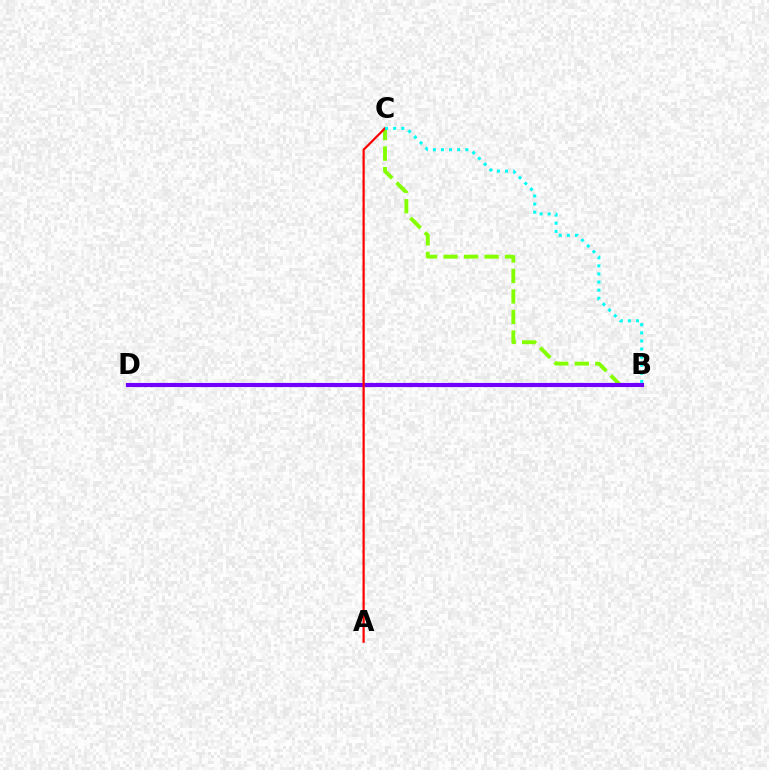{('B', 'C'): [{'color': '#84ff00', 'line_style': 'dashed', 'thickness': 2.79}, {'color': '#00fff6', 'line_style': 'dotted', 'thickness': 2.2}], ('B', 'D'): [{'color': '#7200ff', 'line_style': 'solid', 'thickness': 2.98}], ('A', 'C'): [{'color': '#ff0000', 'line_style': 'solid', 'thickness': 1.59}]}